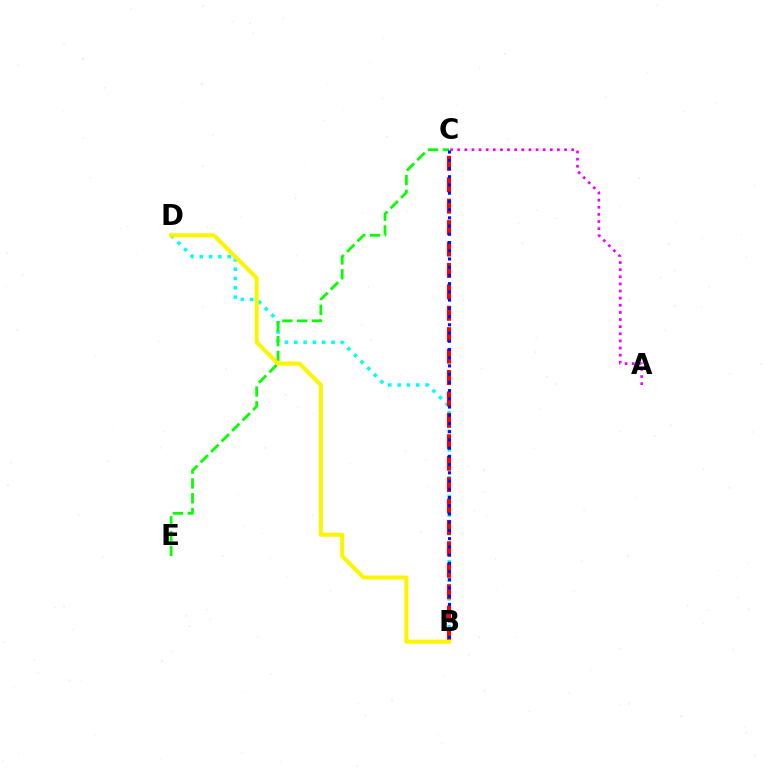{('B', 'D'): [{'color': '#00fff6', 'line_style': 'dotted', 'thickness': 2.53}, {'color': '#fcf500', 'line_style': 'solid', 'thickness': 2.92}], ('B', 'C'): [{'color': '#ff0000', 'line_style': 'dashed', 'thickness': 2.91}, {'color': '#0010ff', 'line_style': 'dotted', 'thickness': 2.23}], ('C', 'E'): [{'color': '#08ff00', 'line_style': 'dashed', 'thickness': 2.01}], ('A', 'C'): [{'color': '#ee00ff', 'line_style': 'dotted', 'thickness': 1.94}]}